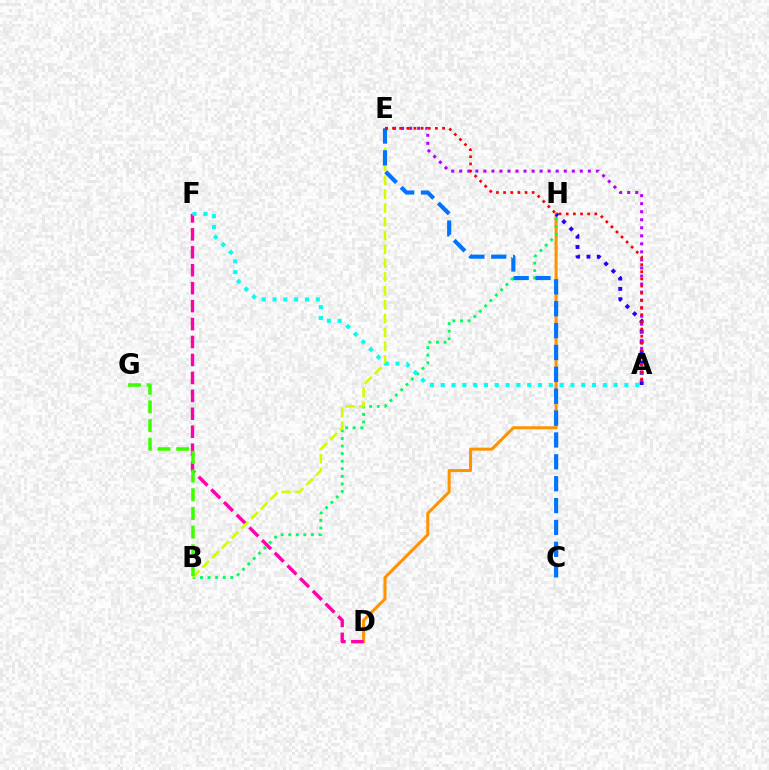{('D', 'H'): [{'color': '#ff9400', 'line_style': 'solid', 'thickness': 2.19}], ('D', 'F'): [{'color': '#ff00ac', 'line_style': 'dashed', 'thickness': 2.44}], ('A', 'H'): [{'color': '#2500ff', 'line_style': 'dotted', 'thickness': 2.8}], ('A', 'E'): [{'color': '#b900ff', 'line_style': 'dotted', 'thickness': 2.18}, {'color': '#ff0000', 'line_style': 'dotted', 'thickness': 1.94}], ('B', 'H'): [{'color': '#00ff5c', 'line_style': 'dotted', 'thickness': 2.06}], ('B', 'E'): [{'color': '#d1ff00', 'line_style': 'dashed', 'thickness': 1.88}], ('C', 'E'): [{'color': '#0074ff', 'line_style': 'dashed', 'thickness': 2.97}], ('B', 'G'): [{'color': '#3dff00', 'line_style': 'dashed', 'thickness': 2.54}], ('A', 'F'): [{'color': '#00fff6', 'line_style': 'dotted', 'thickness': 2.94}]}